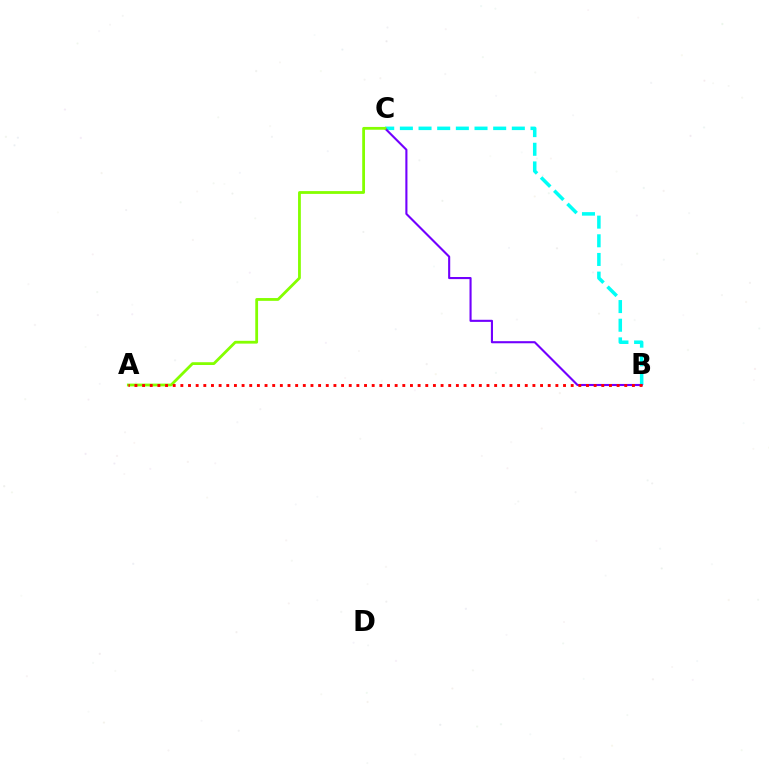{('B', 'C'): [{'color': '#00fff6', 'line_style': 'dashed', 'thickness': 2.54}, {'color': '#7200ff', 'line_style': 'solid', 'thickness': 1.52}], ('A', 'C'): [{'color': '#84ff00', 'line_style': 'solid', 'thickness': 2.01}], ('A', 'B'): [{'color': '#ff0000', 'line_style': 'dotted', 'thickness': 2.08}]}